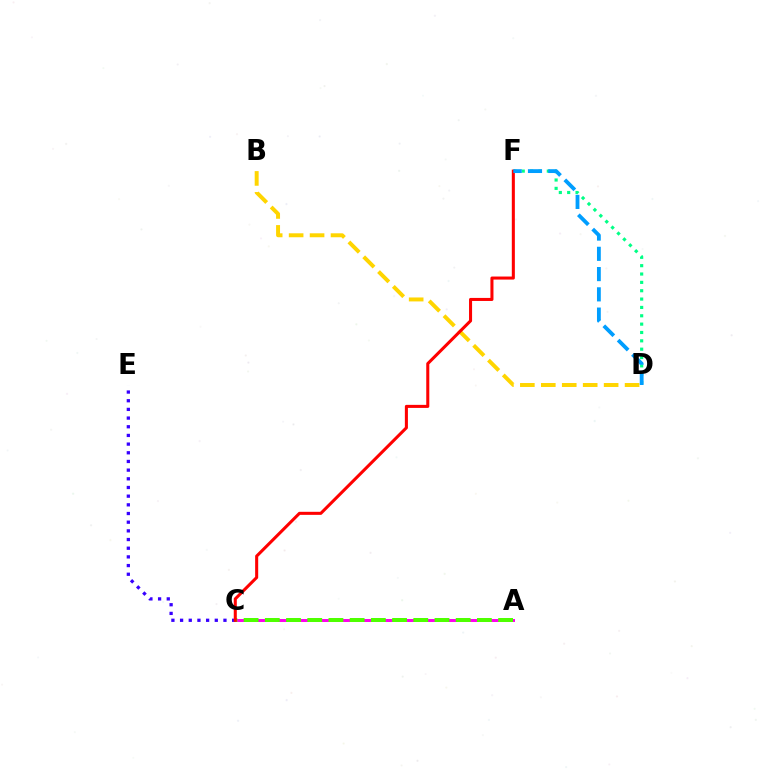{('A', 'C'): [{'color': '#ff00ed', 'line_style': 'solid', 'thickness': 2.15}, {'color': '#4fff00', 'line_style': 'dashed', 'thickness': 2.88}], ('B', 'D'): [{'color': '#ffd500', 'line_style': 'dashed', 'thickness': 2.85}], ('C', 'E'): [{'color': '#3700ff', 'line_style': 'dotted', 'thickness': 2.36}], ('D', 'F'): [{'color': '#00ff86', 'line_style': 'dotted', 'thickness': 2.27}, {'color': '#009eff', 'line_style': 'dashed', 'thickness': 2.75}], ('C', 'F'): [{'color': '#ff0000', 'line_style': 'solid', 'thickness': 2.19}]}